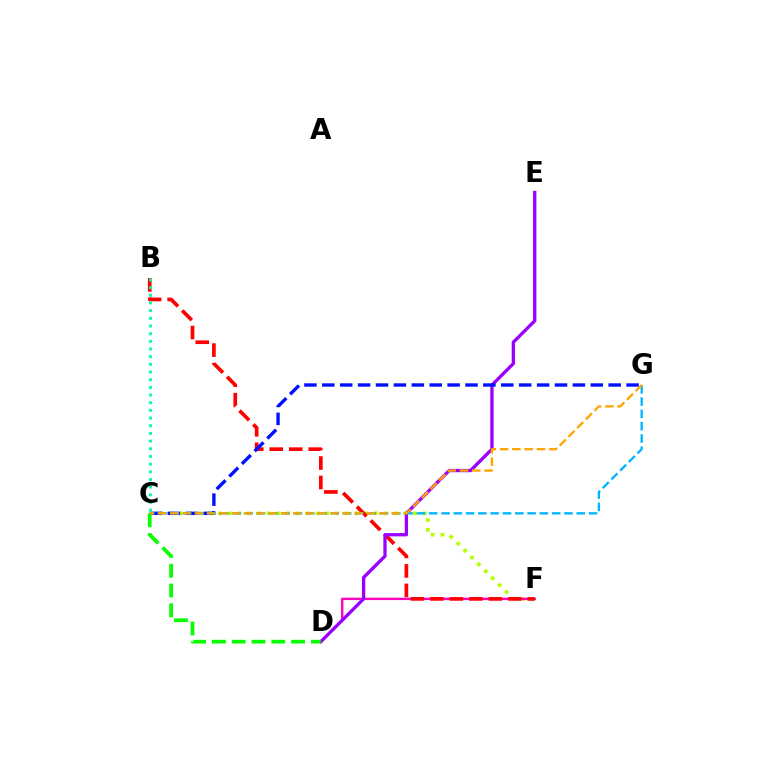{('C', 'F'): [{'color': '#b3ff00', 'line_style': 'dotted', 'thickness': 2.65}], ('D', 'F'): [{'color': '#ff00bd', 'line_style': 'solid', 'thickness': 1.71}], ('B', 'F'): [{'color': '#ff0000', 'line_style': 'dashed', 'thickness': 2.65}], ('D', 'E'): [{'color': '#9b00ff', 'line_style': 'solid', 'thickness': 2.38}], ('C', 'G'): [{'color': '#0010ff', 'line_style': 'dashed', 'thickness': 2.43}, {'color': '#00b5ff', 'line_style': 'dashed', 'thickness': 1.67}, {'color': '#ffa500', 'line_style': 'dashed', 'thickness': 1.67}], ('C', 'D'): [{'color': '#08ff00', 'line_style': 'dashed', 'thickness': 2.69}], ('B', 'C'): [{'color': '#00ff9d', 'line_style': 'dotted', 'thickness': 2.08}]}